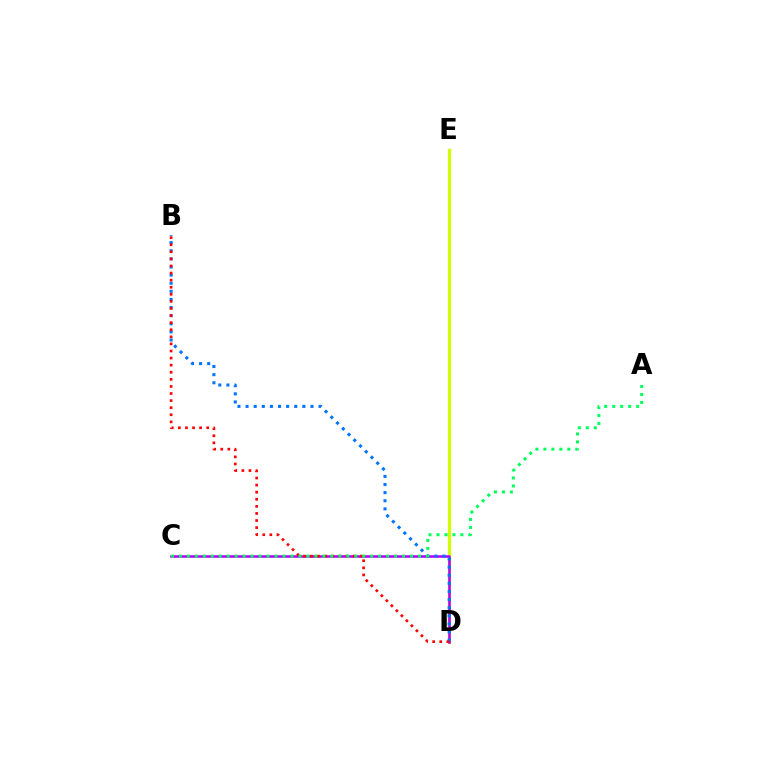{('D', 'E'): [{'color': '#d1ff00', 'line_style': 'solid', 'thickness': 2.35}], ('C', 'D'): [{'color': '#b900ff', 'line_style': 'solid', 'thickness': 1.86}], ('B', 'D'): [{'color': '#0074ff', 'line_style': 'dotted', 'thickness': 2.2}, {'color': '#ff0000', 'line_style': 'dotted', 'thickness': 1.93}], ('A', 'C'): [{'color': '#00ff5c', 'line_style': 'dotted', 'thickness': 2.17}]}